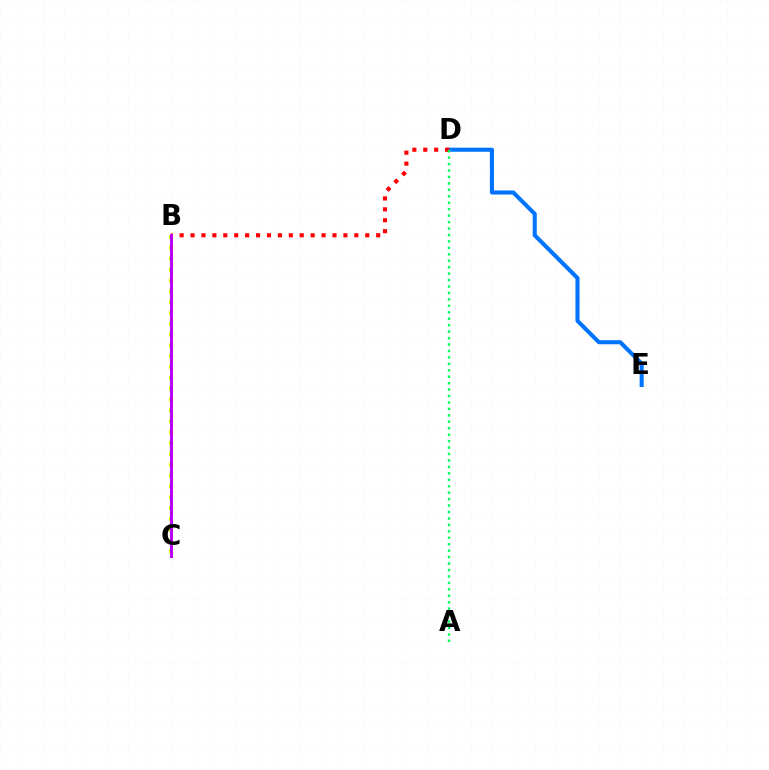{('B', 'C'): [{'color': '#d1ff00', 'line_style': 'dotted', 'thickness': 2.95}, {'color': '#b900ff', 'line_style': 'solid', 'thickness': 2.14}], ('D', 'E'): [{'color': '#0074ff', 'line_style': 'solid', 'thickness': 2.93}], ('B', 'D'): [{'color': '#ff0000', 'line_style': 'dotted', 'thickness': 2.97}], ('A', 'D'): [{'color': '#00ff5c', 'line_style': 'dotted', 'thickness': 1.75}]}